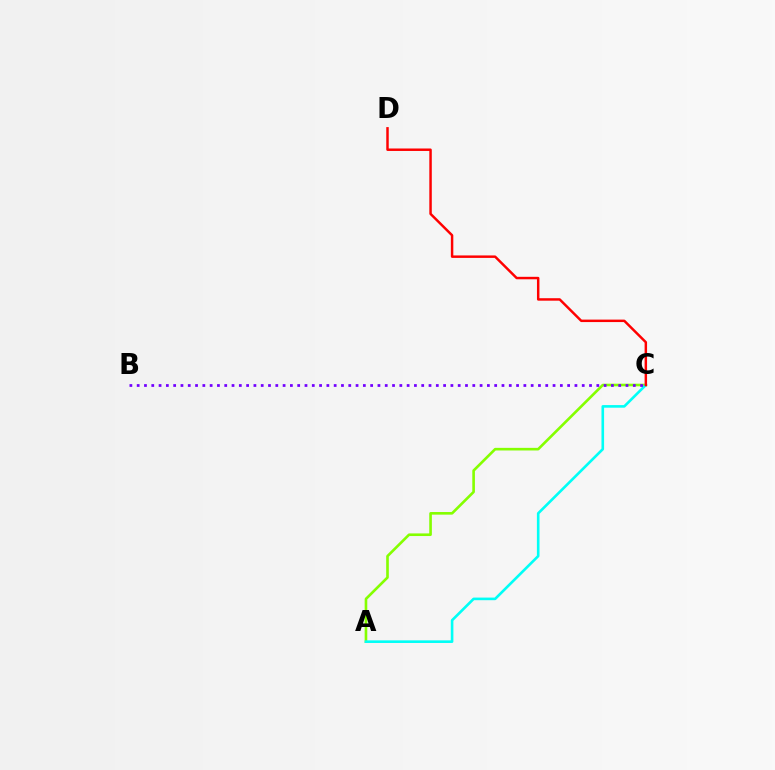{('A', 'C'): [{'color': '#84ff00', 'line_style': 'solid', 'thickness': 1.89}, {'color': '#00fff6', 'line_style': 'solid', 'thickness': 1.88}], ('C', 'D'): [{'color': '#ff0000', 'line_style': 'solid', 'thickness': 1.78}], ('B', 'C'): [{'color': '#7200ff', 'line_style': 'dotted', 'thickness': 1.98}]}